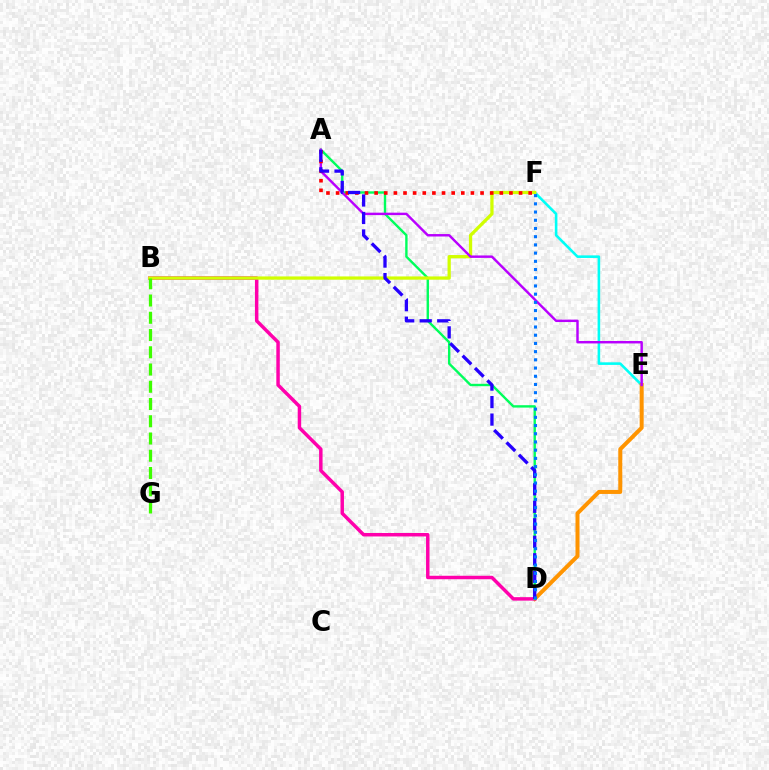{('E', 'F'): [{'color': '#00fff6', 'line_style': 'solid', 'thickness': 1.87}], ('D', 'E'): [{'color': '#ff9400', 'line_style': 'solid', 'thickness': 2.88}], ('B', 'D'): [{'color': '#ff00ac', 'line_style': 'solid', 'thickness': 2.5}], ('A', 'D'): [{'color': '#00ff5c', 'line_style': 'solid', 'thickness': 1.72}, {'color': '#2500ff', 'line_style': 'dashed', 'thickness': 2.38}], ('B', 'F'): [{'color': '#d1ff00', 'line_style': 'solid', 'thickness': 2.35}], ('A', 'E'): [{'color': '#b900ff', 'line_style': 'solid', 'thickness': 1.75}], ('A', 'F'): [{'color': '#ff0000', 'line_style': 'dotted', 'thickness': 2.62}], ('B', 'G'): [{'color': '#3dff00', 'line_style': 'dashed', 'thickness': 2.34}], ('D', 'F'): [{'color': '#0074ff', 'line_style': 'dotted', 'thickness': 2.23}]}